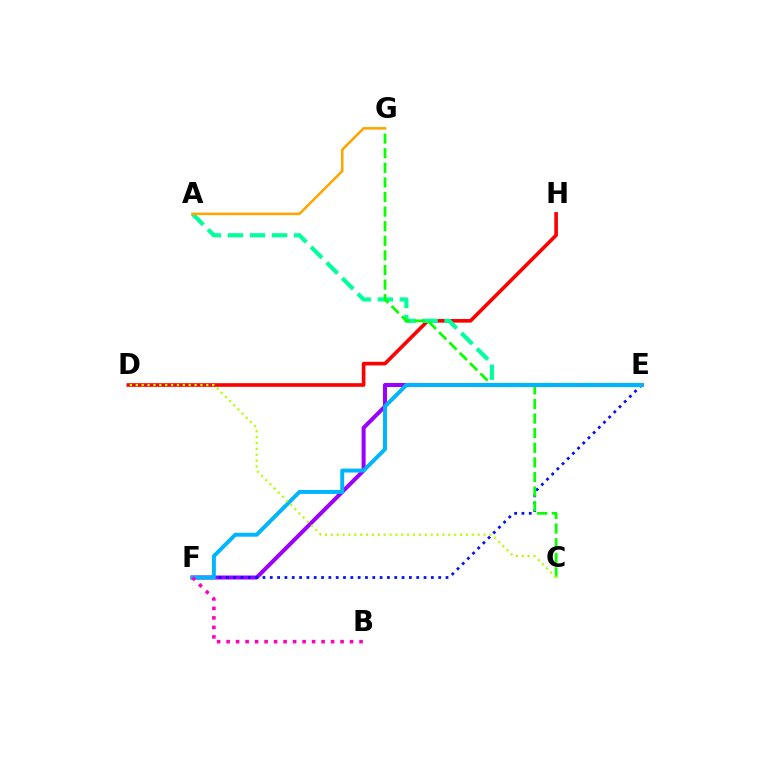{('E', 'F'): [{'color': '#9b00ff', 'line_style': 'solid', 'thickness': 2.88}, {'color': '#0010ff', 'line_style': 'dotted', 'thickness': 1.99}, {'color': '#00b5ff', 'line_style': 'solid', 'thickness': 2.83}], ('D', 'H'): [{'color': '#ff0000', 'line_style': 'solid', 'thickness': 2.61}], ('A', 'E'): [{'color': '#00ff9d', 'line_style': 'dashed', 'thickness': 3.0}], ('C', 'G'): [{'color': '#08ff00', 'line_style': 'dashed', 'thickness': 1.98}], ('A', 'G'): [{'color': '#ffa500', 'line_style': 'solid', 'thickness': 1.84}], ('C', 'D'): [{'color': '#b3ff00', 'line_style': 'dotted', 'thickness': 1.6}], ('B', 'F'): [{'color': '#ff00bd', 'line_style': 'dotted', 'thickness': 2.58}]}